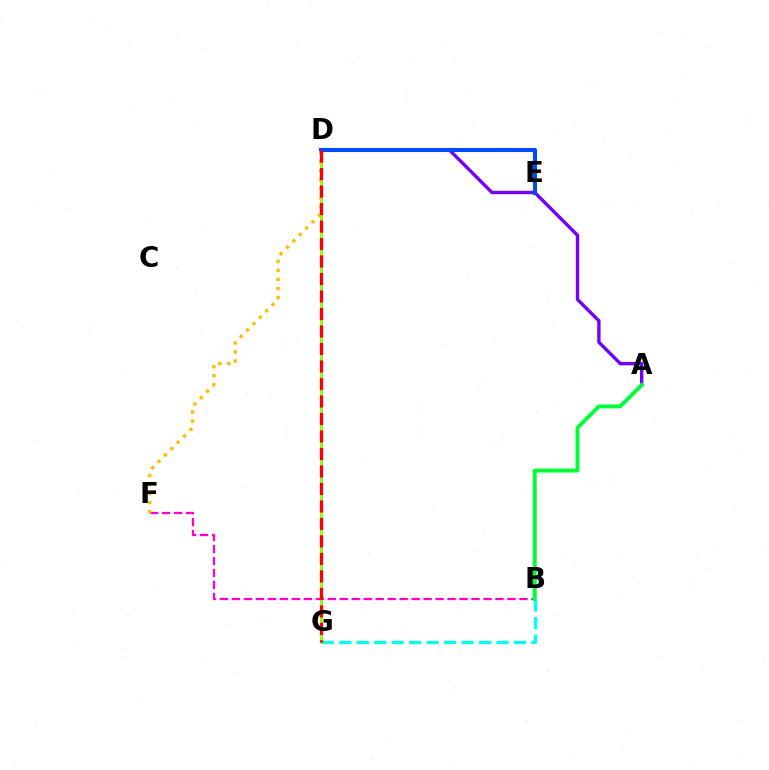{('D', 'G'): [{'color': '#84ff00', 'line_style': 'solid', 'thickness': 2.01}, {'color': '#ff0000', 'line_style': 'dashed', 'thickness': 2.38}], ('A', 'D'): [{'color': '#7200ff', 'line_style': 'solid', 'thickness': 2.43}], ('B', 'F'): [{'color': '#ff00cf', 'line_style': 'dashed', 'thickness': 1.63}], ('B', 'G'): [{'color': '#00fff6', 'line_style': 'dashed', 'thickness': 2.37}], ('D', 'E'): [{'color': '#004bff', 'line_style': 'solid', 'thickness': 2.93}], ('A', 'B'): [{'color': '#00ff39', 'line_style': 'solid', 'thickness': 2.82}], ('D', 'F'): [{'color': '#ffbd00', 'line_style': 'dotted', 'thickness': 2.45}]}